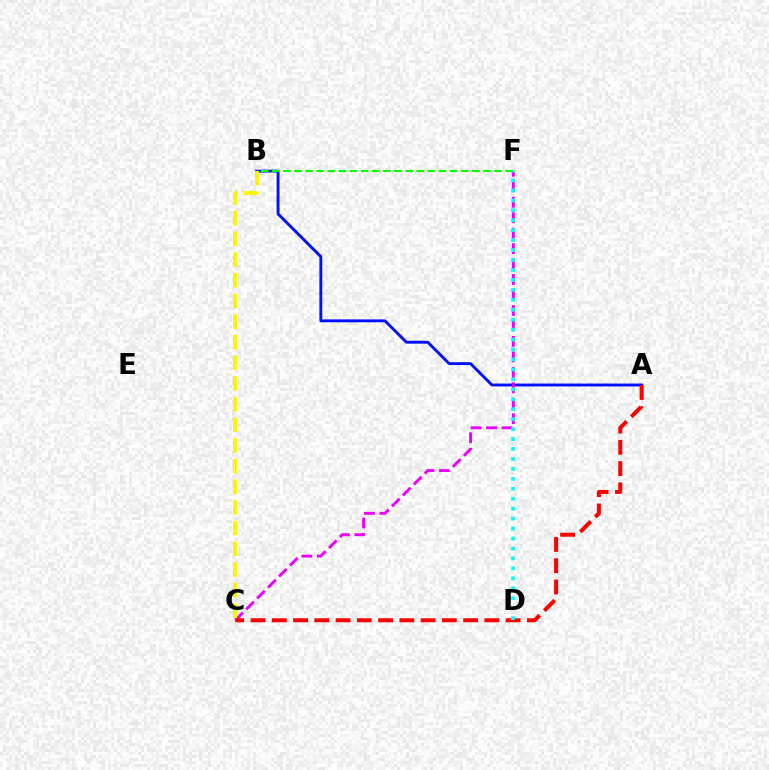{('A', 'B'): [{'color': '#0010ff', 'line_style': 'solid', 'thickness': 2.08}], ('C', 'F'): [{'color': '#ee00ff', 'line_style': 'dashed', 'thickness': 2.1}], ('B', 'F'): [{'color': '#08ff00', 'line_style': 'dashed', 'thickness': 1.51}], ('B', 'C'): [{'color': '#fcf500', 'line_style': 'dashed', 'thickness': 2.81}], ('A', 'C'): [{'color': '#ff0000', 'line_style': 'dashed', 'thickness': 2.89}], ('D', 'F'): [{'color': '#00fff6', 'line_style': 'dotted', 'thickness': 2.7}]}